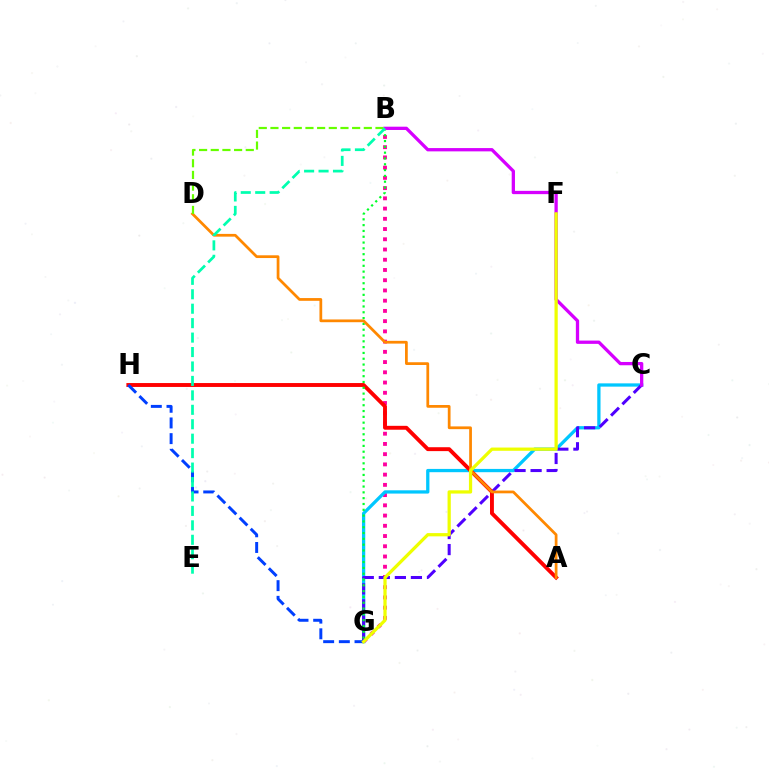{('B', 'G'): [{'color': '#ff00a0', 'line_style': 'dotted', 'thickness': 2.78}, {'color': '#00ff27', 'line_style': 'dotted', 'thickness': 1.58}], ('C', 'G'): [{'color': '#00c7ff', 'line_style': 'solid', 'thickness': 2.36}, {'color': '#4f00ff', 'line_style': 'dashed', 'thickness': 2.18}], ('A', 'H'): [{'color': '#ff0000', 'line_style': 'solid', 'thickness': 2.81}], ('A', 'D'): [{'color': '#ff8800', 'line_style': 'solid', 'thickness': 1.98}], ('B', 'C'): [{'color': '#d600ff', 'line_style': 'solid', 'thickness': 2.37}], ('B', 'D'): [{'color': '#66ff00', 'line_style': 'dashed', 'thickness': 1.59}], ('G', 'H'): [{'color': '#003fff', 'line_style': 'dashed', 'thickness': 2.13}], ('F', 'G'): [{'color': '#eeff00', 'line_style': 'solid', 'thickness': 2.33}], ('B', 'E'): [{'color': '#00ffaf', 'line_style': 'dashed', 'thickness': 1.96}]}